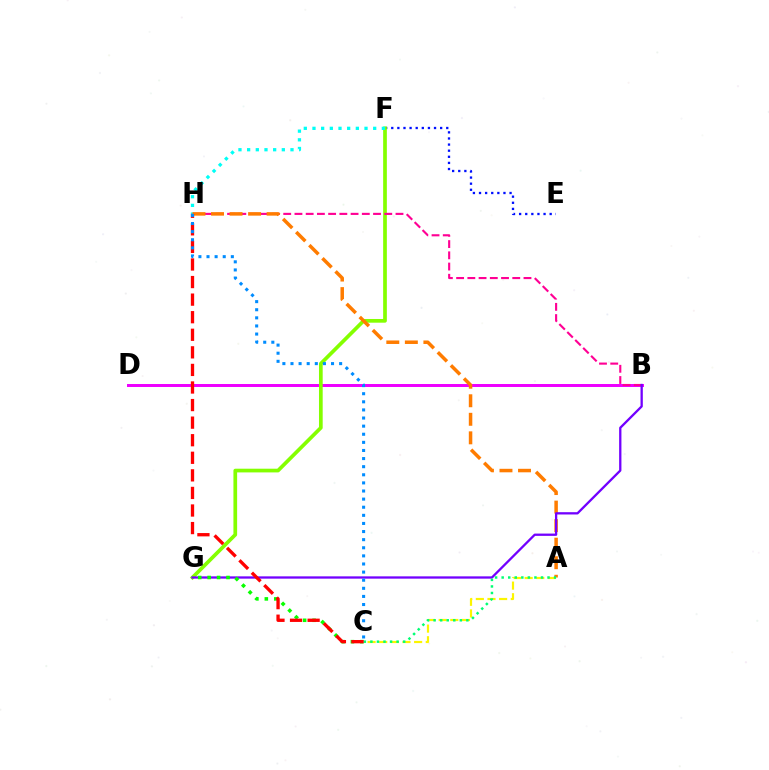{('B', 'D'): [{'color': '#ee00ff', 'line_style': 'solid', 'thickness': 2.14}], ('E', 'F'): [{'color': '#0010ff', 'line_style': 'dotted', 'thickness': 1.66}], ('F', 'G'): [{'color': '#84ff00', 'line_style': 'solid', 'thickness': 2.66}], ('B', 'H'): [{'color': '#ff0094', 'line_style': 'dashed', 'thickness': 1.53}], ('A', 'C'): [{'color': '#fcf500', 'line_style': 'dashed', 'thickness': 1.58}, {'color': '#00ff74', 'line_style': 'dotted', 'thickness': 1.78}], ('F', 'H'): [{'color': '#00fff6', 'line_style': 'dotted', 'thickness': 2.36}], ('A', 'H'): [{'color': '#ff7c00', 'line_style': 'dashed', 'thickness': 2.52}], ('B', 'G'): [{'color': '#7200ff', 'line_style': 'solid', 'thickness': 1.65}], ('C', 'G'): [{'color': '#08ff00', 'line_style': 'dotted', 'thickness': 2.56}], ('C', 'H'): [{'color': '#ff0000', 'line_style': 'dashed', 'thickness': 2.39}, {'color': '#008cff', 'line_style': 'dotted', 'thickness': 2.2}]}